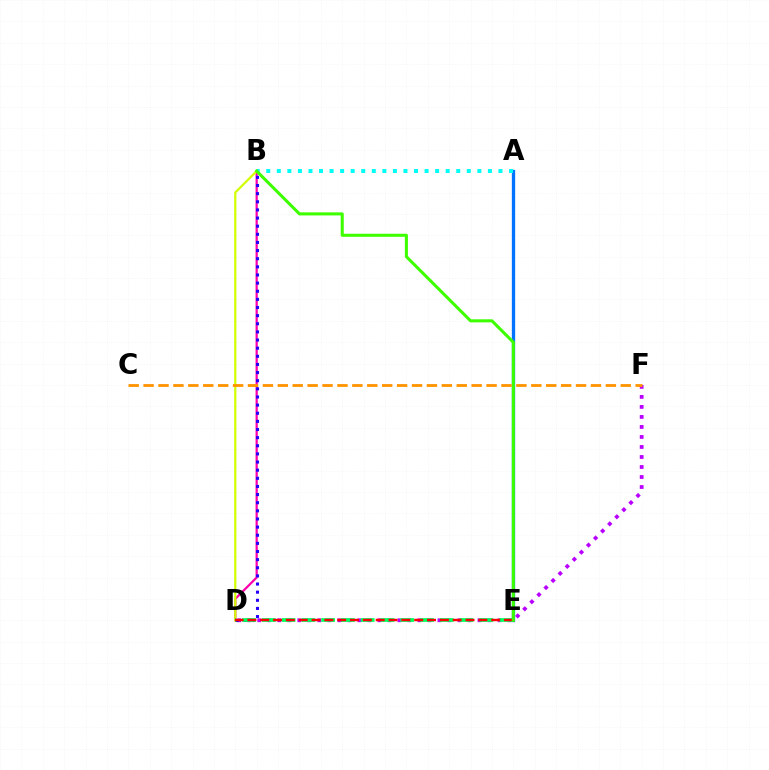{('B', 'D'): [{'color': '#ff00ac', 'line_style': 'solid', 'thickness': 1.61}, {'color': '#2500ff', 'line_style': 'dotted', 'thickness': 2.21}, {'color': '#d1ff00', 'line_style': 'solid', 'thickness': 1.59}], ('D', 'F'): [{'color': '#b900ff', 'line_style': 'dotted', 'thickness': 2.72}], ('D', 'E'): [{'color': '#00ff5c', 'line_style': 'dashed', 'thickness': 2.69}, {'color': '#ff0000', 'line_style': 'dashed', 'thickness': 1.74}], ('A', 'E'): [{'color': '#0074ff', 'line_style': 'solid', 'thickness': 2.38}], ('A', 'B'): [{'color': '#00fff6', 'line_style': 'dotted', 'thickness': 2.87}], ('B', 'E'): [{'color': '#3dff00', 'line_style': 'solid', 'thickness': 2.2}], ('C', 'F'): [{'color': '#ff9400', 'line_style': 'dashed', 'thickness': 2.03}]}